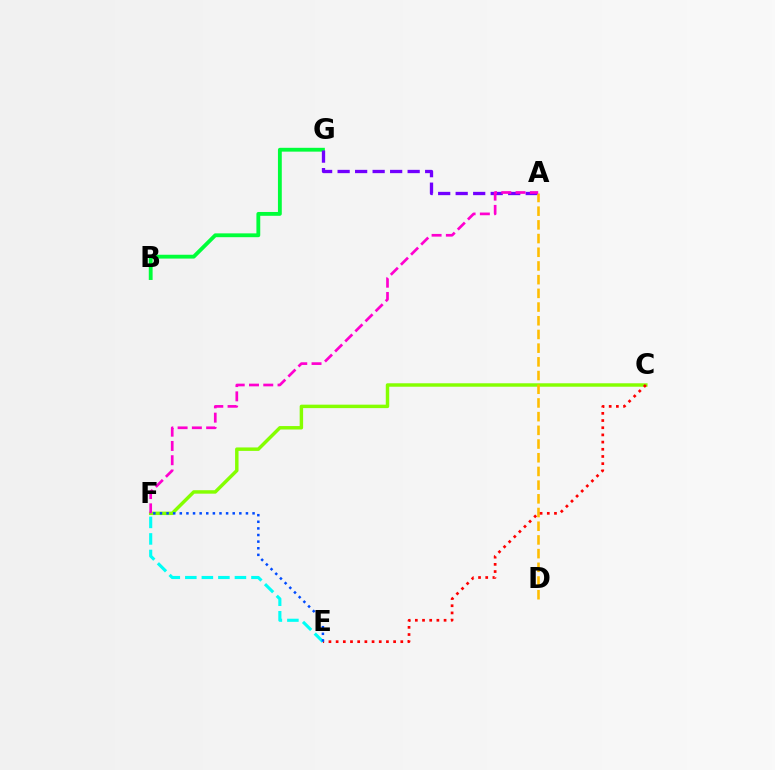{('B', 'G'): [{'color': '#00ff39', 'line_style': 'solid', 'thickness': 2.76}], ('A', 'G'): [{'color': '#7200ff', 'line_style': 'dashed', 'thickness': 2.38}], ('C', 'F'): [{'color': '#84ff00', 'line_style': 'solid', 'thickness': 2.48}], ('A', 'D'): [{'color': '#ffbd00', 'line_style': 'dashed', 'thickness': 1.86}], ('A', 'F'): [{'color': '#ff00cf', 'line_style': 'dashed', 'thickness': 1.94}], ('C', 'E'): [{'color': '#ff0000', 'line_style': 'dotted', 'thickness': 1.95}], ('E', 'F'): [{'color': '#00fff6', 'line_style': 'dashed', 'thickness': 2.25}, {'color': '#004bff', 'line_style': 'dotted', 'thickness': 1.8}]}